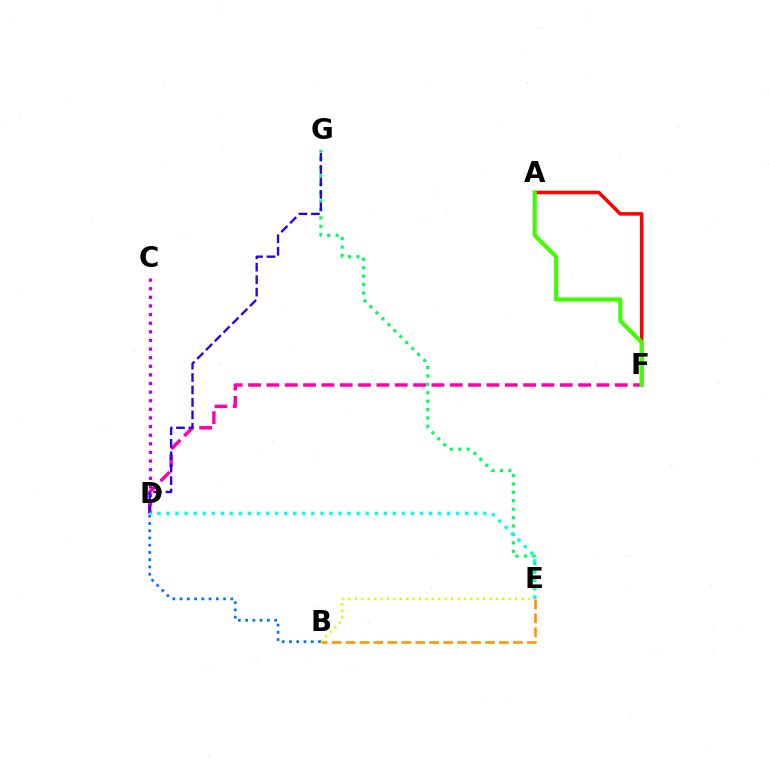{('C', 'D'): [{'color': '#b900ff', 'line_style': 'dotted', 'thickness': 2.34}], ('A', 'F'): [{'color': '#ff0000', 'line_style': 'solid', 'thickness': 2.54}, {'color': '#3dff00', 'line_style': 'solid', 'thickness': 2.94}], ('D', 'F'): [{'color': '#ff00ac', 'line_style': 'dashed', 'thickness': 2.49}], ('B', 'E'): [{'color': '#ff9400', 'line_style': 'dashed', 'thickness': 1.89}, {'color': '#d1ff00', 'line_style': 'dotted', 'thickness': 1.74}], ('E', 'G'): [{'color': '#00ff5c', 'line_style': 'dotted', 'thickness': 2.29}], ('D', 'G'): [{'color': '#2500ff', 'line_style': 'dashed', 'thickness': 1.69}], ('B', 'D'): [{'color': '#0074ff', 'line_style': 'dotted', 'thickness': 1.97}], ('D', 'E'): [{'color': '#00fff6', 'line_style': 'dotted', 'thickness': 2.46}]}